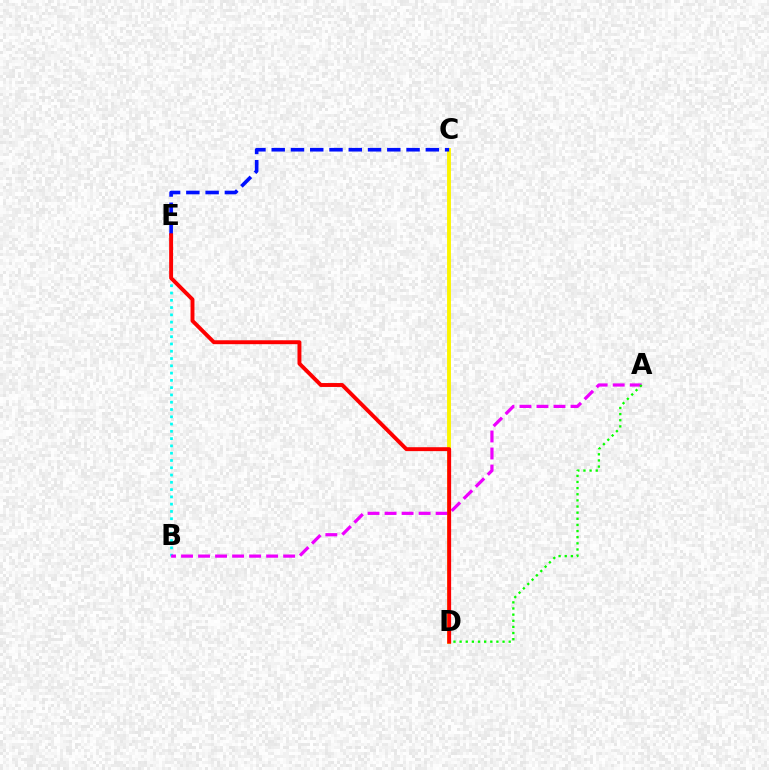{('B', 'E'): [{'color': '#00fff6', 'line_style': 'dotted', 'thickness': 1.98}], ('C', 'D'): [{'color': '#fcf500', 'line_style': 'solid', 'thickness': 2.79}], ('A', 'B'): [{'color': '#ee00ff', 'line_style': 'dashed', 'thickness': 2.31}], ('C', 'E'): [{'color': '#0010ff', 'line_style': 'dashed', 'thickness': 2.62}], ('A', 'D'): [{'color': '#08ff00', 'line_style': 'dotted', 'thickness': 1.67}], ('D', 'E'): [{'color': '#ff0000', 'line_style': 'solid', 'thickness': 2.82}]}